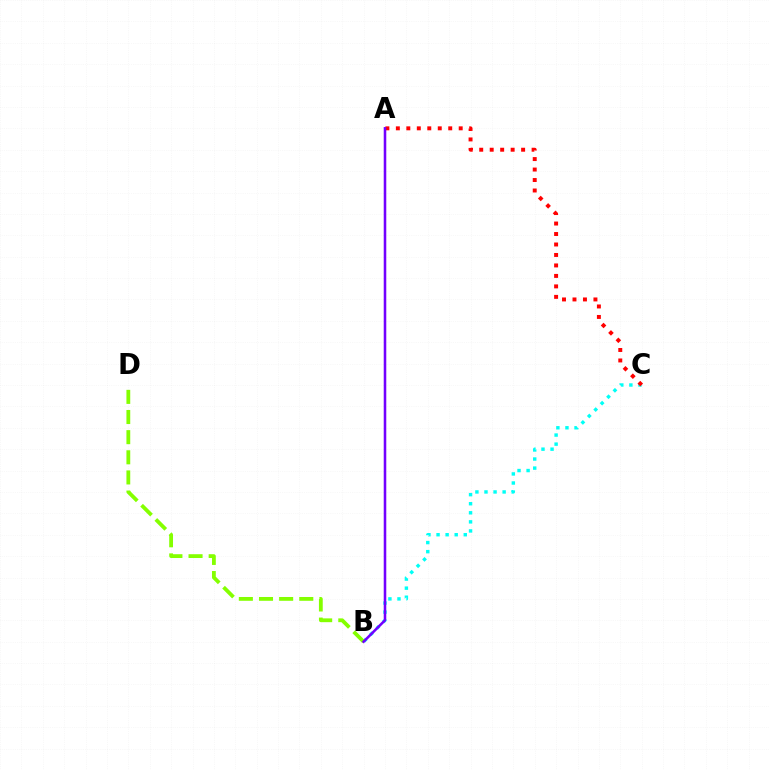{('B', 'C'): [{'color': '#00fff6', 'line_style': 'dotted', 'thickness': 2.46}], ('A', 'C'): [{'color': '#ff0000', 'line_style': 'dotted', 'thickness': 2.85}], ('B', 'D'): [{'color': '#84ff00', 'line_style': 'dashed', 'thickness': 2.74}], ('A', 'B'): [{'color': '#7200ff', 'line_style': 'solid', 'thickness': 1.84}]}